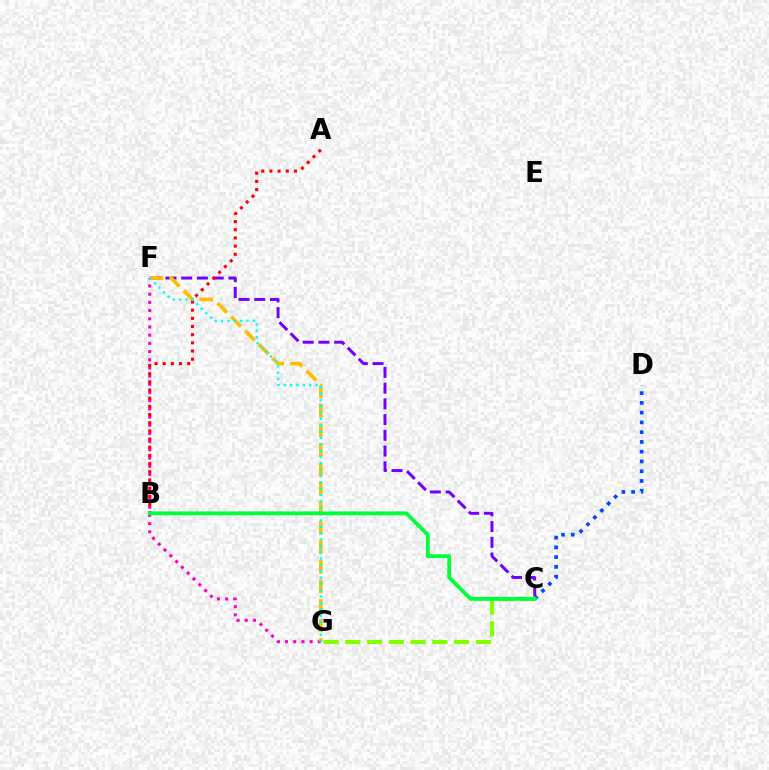{('C', 'G'): [{'color': '#84ff00', 'line_style': 'dashed', 'thickness': 2.96}], ('F', 'G'): [{'color': '#ff00cf', 'line_style': 'dotted', 'thickness': 2.23}, {'color': '#ffbd00', 'line_style': 'dashed', 'thickness': 2.65}, {'color': '#00fff6', 'line_style': 'dotted', 'thickness': 1.73}], ('C', 'F'): [{'color': '#7200ff', 'line_style': 'dashed', 'thickness': 2.14}], ('C', 'D'): [{'color': '#004bff', 'line_style': 'dotted', 'thickness': 2.65}], ('A', 'B'): [{'color': '#ff0000', 'line_style': 'dotted', 'thickness': 2.22}], ('B', 'C'): [{'color': '#00ff39', 'line_style': 'solid', 'thickness': 2.74}]}